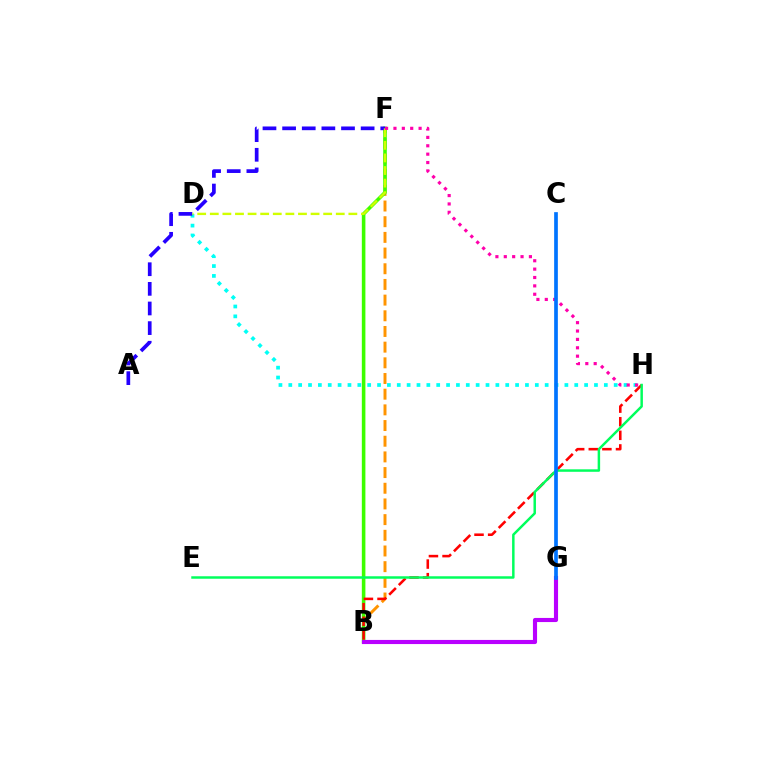{('D', 'H'): [{'color': '#00fff6', 'line_style': 'dotted', 'thickness': 2.68}], ('B', 'F'): [{'color': '#ff9400', 'line_style': 'dashed', 'thickness': 2.13}, {'color': '#3dff00', 'line_style': 'solid', 'thickness': 2.57}], ('B', 'H'): [{'color': '#ff0000', 'line_style': 'dashed', 'thickness': 1.85}], ('B', 'G'): [{'color': '#b900ff', 'line_style': 'solid', 'thickness': 2.97}], ('A', 'F'): [{'color': '#2500ff', 'line_style': 'dashed', 'thickness': 2.67}], ('D', 'F'): [{'color': '#d1ff00', 'line_style': 'dashed', 'thickness': 1.71}], ('F', 'H'): [{'color': '#ff00ac', 'line_style': 'dotted', 'thickness': 2.28}], ('E', 'H'): [{'color': '#00ff5c', 'line_style': 'solid', 'thickness': 1.78}], ('C', 'G'): [{'color': '#0074ff', 'line_style': 'solid', 'thickness': 2.66}]}